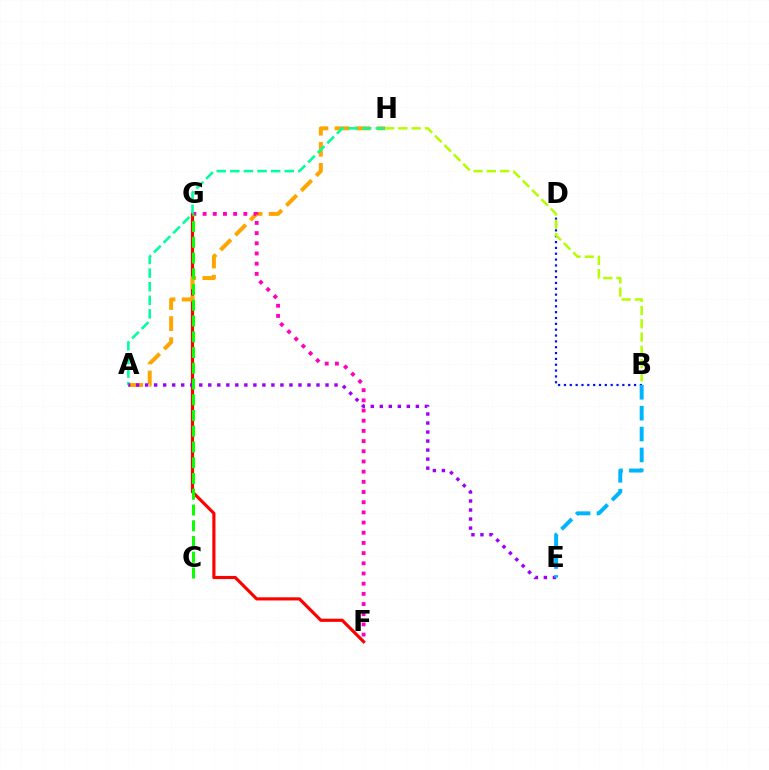{('F', 'G'): [{'color': '#ff0000', 'line_style': 'solid', 'thickness': 2.27}, {'color': '#ff00bd', 'line_style': 'dotted', 'thickness': 2.77}], ('A', 'H'): [{'color': '#ffa500', 'line_style': 'dashed', 'thickness': 2.86}, {'color': '#00ff9d', 'line_style': 'dashed', 'thickness': 1.85}], ('B', 'D'): [{'color': '#0010ff', 'line_style': 'dotted', 'thickness': 1.59}], ('A', 'E'): [{'color': '#9b00ff', 'line_style': 'dotted', 'thickness': 2.45}], ('B', 'E'): [{'color': '#00b5ff', 'line_style': 'dashed', 'thickness': 2.84}], ('C', 'G'): [{'color': '#08ff00', 'line_style': 'dashed', 'thickness': 2.14}], ('B', 'H'): [{'color': '#b3ff00', 'line_style': 'dashed', 'thickness': 1.8}]}